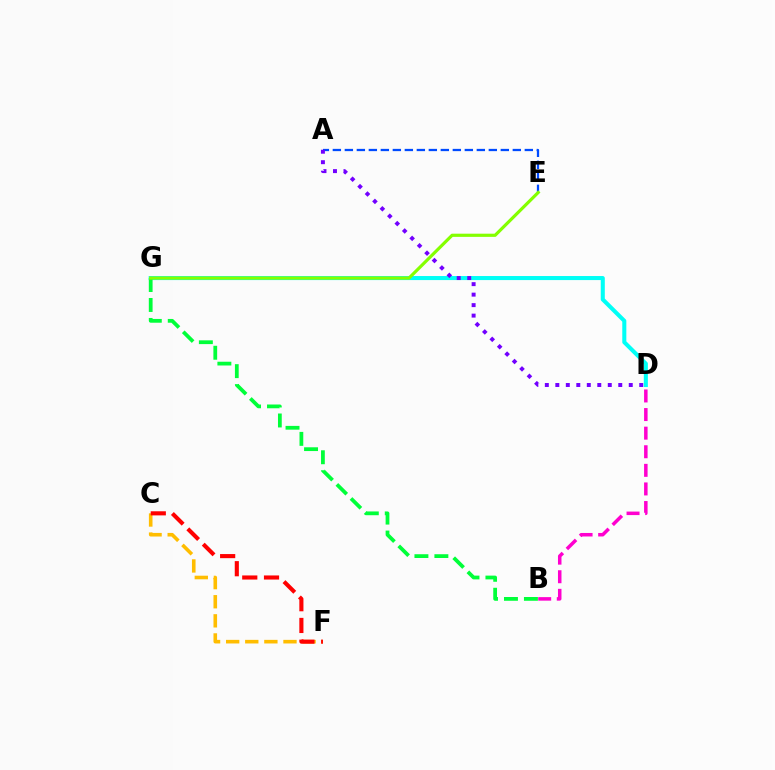{('B', 'D'): [{'color': '#ff00cf', 'line_style': 'dashed', 'thickness': 2.53}], ('C', 'F'): [{'color': '#ffbd00', 'line_style': 'dashed', 'thickness': 2.6}, {'color': '#ff0000', 'line_style': 'dashed', 'thickness': 2.95}], ('D', 'G'): [{'color': '#00fff6', 'line_style': 'solid', 'thickness': 2.92}], ('B', 'G'): [{'color': '#00ff39', 'line_style': 'dashed', 'thickness': 2.71}], ('A', 'E'): [{'color': '#004bff', 'line_style': 'dashed', 'thickness': 1.63}], ('E', 'G'): [{'color': '#84ff00', 'line_style': 'solid', 'thickness': 2.29}], ('A', 'D'): [{'color': '#7200ff', 'line_style': 'dotted', 'thickness': 2.85}]}